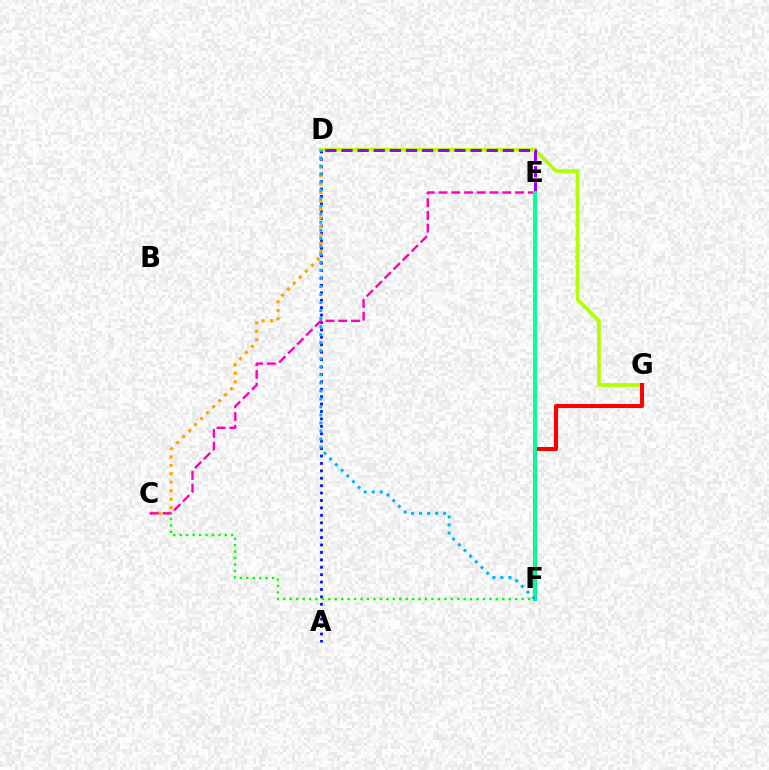{('D', 'G'): [{'color': '#b3ff00', 'line_style': 'solid', 'thickness': 2.65}], ('D', 'E'): [{'color': '#9b00ff', 'line_style': 'dashed', 'thickness': 2.19}], ('A', 'D'): [{'color': '#0010ff', 'line_style': 'dotted', 'thickness': 2.02}], ('C', 'F'): [{'color': '#08ff00', 'line_style': 'dotted', 'thickness': 1.75}], ('F', 'G'): [{'color': '#ff0000', 'line_style': 'solid', 'thickness': 2.92}], ('C', 'D'): [{'color': '#ffa500', 'line_style': 'dotted', 'thickness': 2.3}], ('C', 'E'): [{'color': '#ff00bd', 'line_style': 'dashed', 'thickness': 1.73}], ('E', 'F'): [{'color': '#00ff9d', 'line_style': 'solid', 'thickness': 2.78}], ('D', 'F'): [{'color': '#00b5ff', 'line_style': 'dotted', 'thickness': 2.18}]}